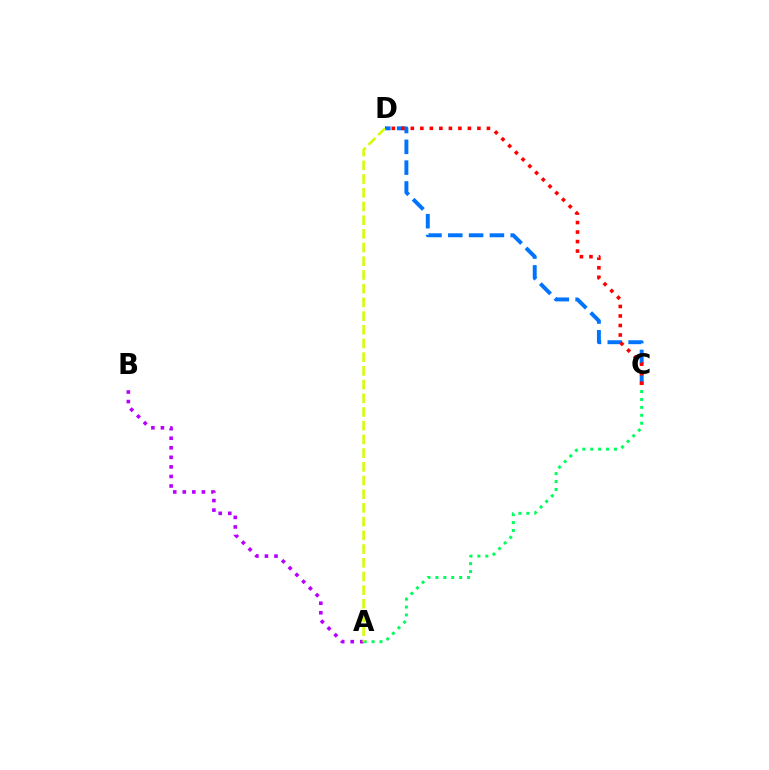{('C', 'D'): [{'color': '#0074ff', 'line_style': 'dashed', 'thickness': 2.83}, {'color': '#ff0000', 'line_style': 'dotted', 'thickness': 2.58}], ('A', 'B'): [{'color': '#b900ff', 'line_style': 'dotted', 'thickness': 2.6}], ('A', 'C'): [{'color': '#00ff5c', 'line_style': 'dotted', 'thickness': 2.15}], ('A', 'D'): [{'color': '#d1ff00', 'line_style': 'dashed', 'thickness': 1.86}]}